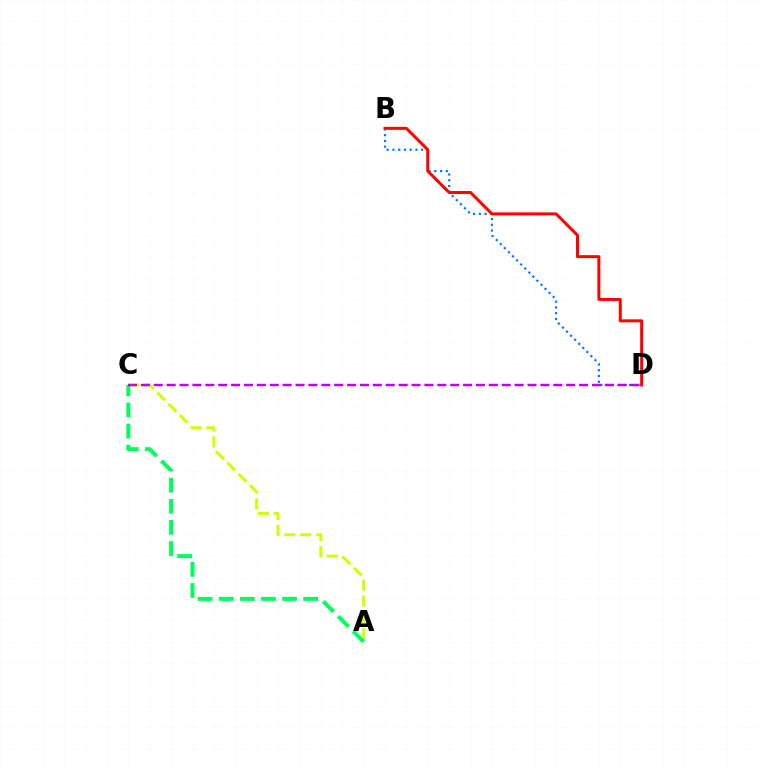{('A', 'C'): [{'color': '#d1ff00', 'line_style': 'dashed', 'thickness': 2.17}, {'color': '#00ff5c', 'line_style': 'dashed', 'thickness': 2.87}], ('B', 'D'): [{'color': '#0074ff', 'line_style': 'dotted', 'thickness': 1.56}, {'color': '#ff0000', 'line_style': 'solid', 'thickness': 2.14}], ('C', 'D'): [{'color': '#b900ff', 'line_style': 'dashed', 'thickness': 1.75}]}